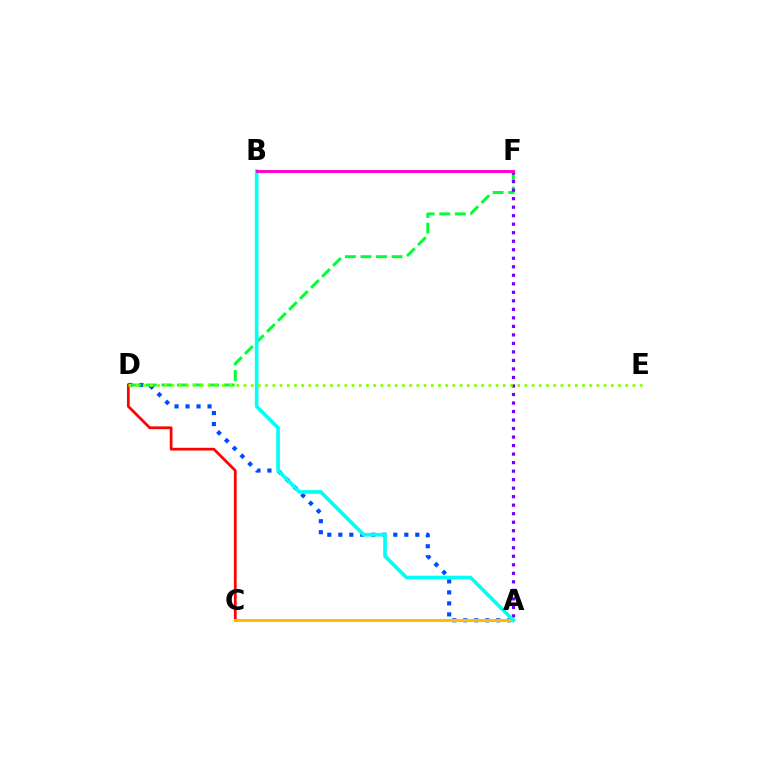{('A', 'D'): [{'color': '#004bff', 'line_style': 'dotted', 'thickness': 2.99}], ('C', 'D'): [{'color': '#ff0000', 'line_style': 'solid', 'thickness': 1.97}], ('D', 'F'): [{'color': '#00ff39', 'line_style': 'dashed', 'thickness': 2.12}], ('A', 'F'): [{'color': '#7200ff', 'line_style': 'dotted', 'thickness': 2.31}], ('A', 'C'): [{'color': '#ffbd00', 'line_style': 'solid', 'thickness': 2.18}], ('A', 'B'): [{'color': '#00fff6', 'line_style': 'solid', 'thickness': 2.63}], ('B', 'F'): [{'color': '#ff00cf', 'line_style': 'solid', 'thickness': 2.1}], ('D', 'E'): [{'color': '#84ff00', 'line_style': 'dotted', 'thickness': 1.96}]}